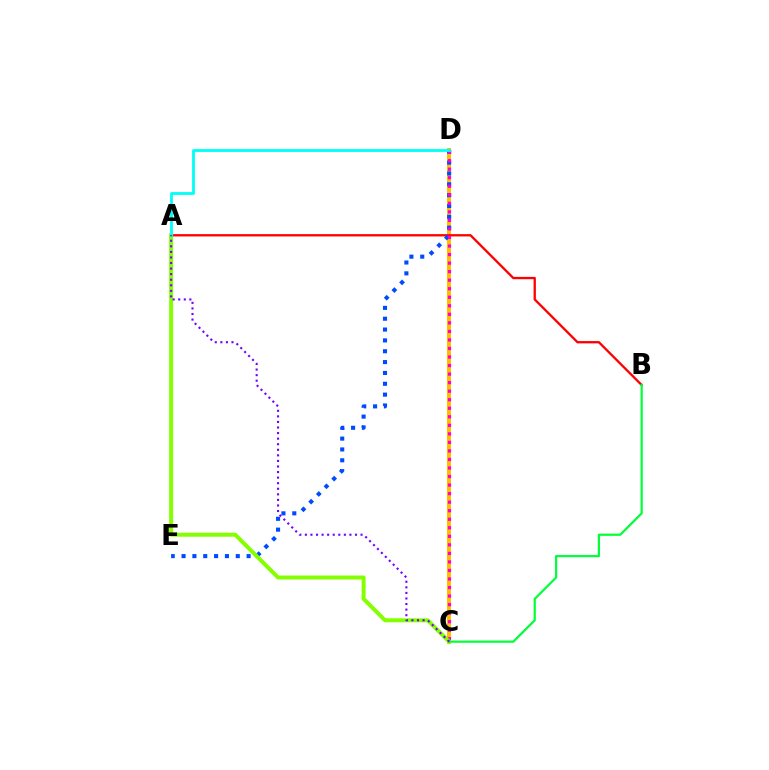{('C', 'D'): [{'color': '#ffbd00', 'line_style': 'solid', 'thickness': 2.88}, {'color': '#ff00cf', 'line_style': 'dotted', 'thickness': 2.32}], ('A', 'B'): [{'color': '#ff0000', 'line_style': 'solid', 'thickness': 1.67}], ('D', 'E'): [{'color': '#004bff', 'line_style': 'dotted', 'thickness': 2.95}], ('A', 'C'): [{'color': '#84ff00', 'line_style': 'solid', 'thickness': 2.87}, {'color': '#7200ff', 'line_style': 'dotted', 'thickness': 1.51}], ('A', 'D'): [{'color': '#00fff6', 'line_style': 'solid', 'thickness': 2.02}], ('B', 'C'): [{'color': '#00ff39', 'line_style': 'solid', 'thickness': 1.59}]}